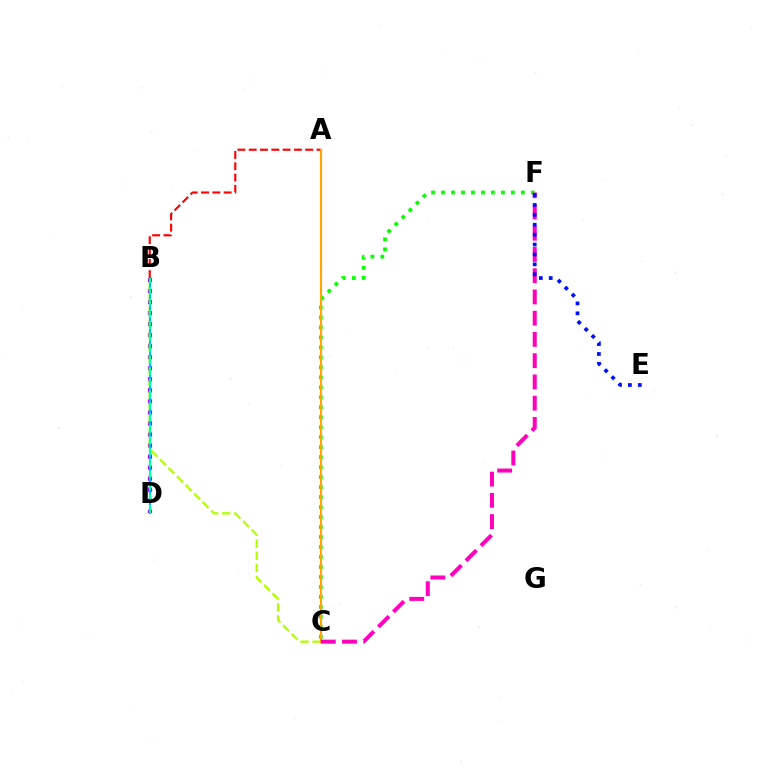{('B', 'D'): [{'color': '#9b00ff', 'line_style': 'dotted', 'thickness': 3.0}, {'color': '#00b5ff', 'line_style': 'solid', 'thickness': 1.52}, {'color': '#00ff9d', 'line_style': 'dashed', 'thickness': 1.56}], ('B', 'C'): [{'color': '#b3ff00', 'line_style': 'dashed', 'thickness': 1.64}], ('A', 'B'): [{'color': '#ff0000', 'line_style': 'dashed', 'thickness': 1.54}], ('C', 'F'): [{'color': '#08ff00', 'line_style': 'dotted', 'thickness': 2.71}, {'color': '#ff00bd', 'line_style': 'dashed', 'thickness': 2.89}], ('A', 'C'): [{'color': '#ffa500', 'line_style': 'solid', 'thickness': 1.55}], ('E', 'F'): [{'color': '#0010ff', 'line_style': 'dotted', 'thickness': 2.69}]}